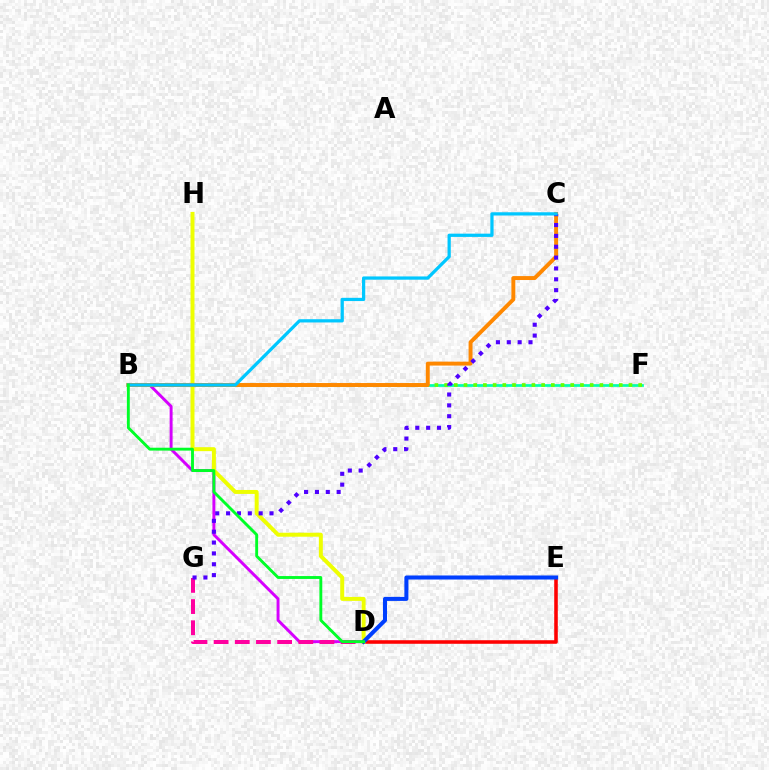{('B', 'D'): [{'color': '#d600ff', 'line_style': 'solid', 'thickness': 2.12}, {'color': '#00ff27', 'line_style': 'solid', 'thickness': 2.07}], ('D', 'G'): [{'color': '#ff00a0', 'line_style': 'dashed', 'thickness': 2.88}], ('D', 'E'): [{'color': '#ff0000', 'line_style': 'solid', 'thickness': 2.56}, {'color': '#003fff', 'line_style': 'solid', 'thickness': 2.91}], ('B', 'F'): [{'color': '#00ffaf', 'line_style': 'solid', 'thickness': 1.96}, {'color': '#66ff00', 'line_style': 'dotted', 'thickness': 2.64}], ('D', 'H'): [{'color': '#eeff00', 'line_style': 'solid', 'thickness': 2.85}], ('B', 'C'): [{'color': '#ff8800', 'line_style': 'solid', 'thickness': 2.83}, {'color': '#00c7ff', 'line_style': 'solid', 'thickness': 2.34}], ('C', 'G'): [{'color': '#4f00ff', 'line_style': 'dotted', 'thickness': 2.95}]}